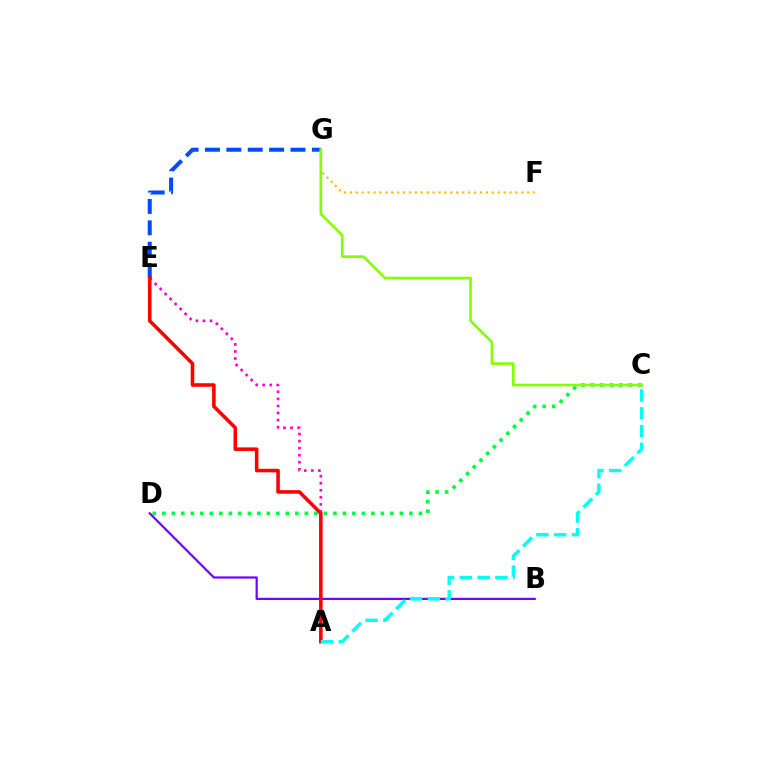{('C', 'D'): [{'color': '#00ff39', 'line_style': 'dotted', 'thickness': 2.58}], ('E', 'G'): [{'color': '#004bff', 'line_style': 'dashed', 'thickness': 2.9}], ('A', 'E'): [{'color': '#ff00cf', 'line_style': 'dotted', 'thickness': 1.92}, {'color': '#ff0000', 'line_style': 'solid', 'thickness': 2.56}], ('B', 'D'): [{'color': '#7200ff', 'line_style': 'solid', 'thickness': 1.58}], ('F', 'G'): [{'color': '#ffbd00', 'line_style': 'dotted', 'thickness': 1.61}], ('C', 'G'): [{'color': '#84ff00', 'line_style': 'solid', 'thickness': 1.93}], ('A', 'C'): [{'color': '#00fff6', 'line_style': 'dashed', 'thickness': 2.42}]}